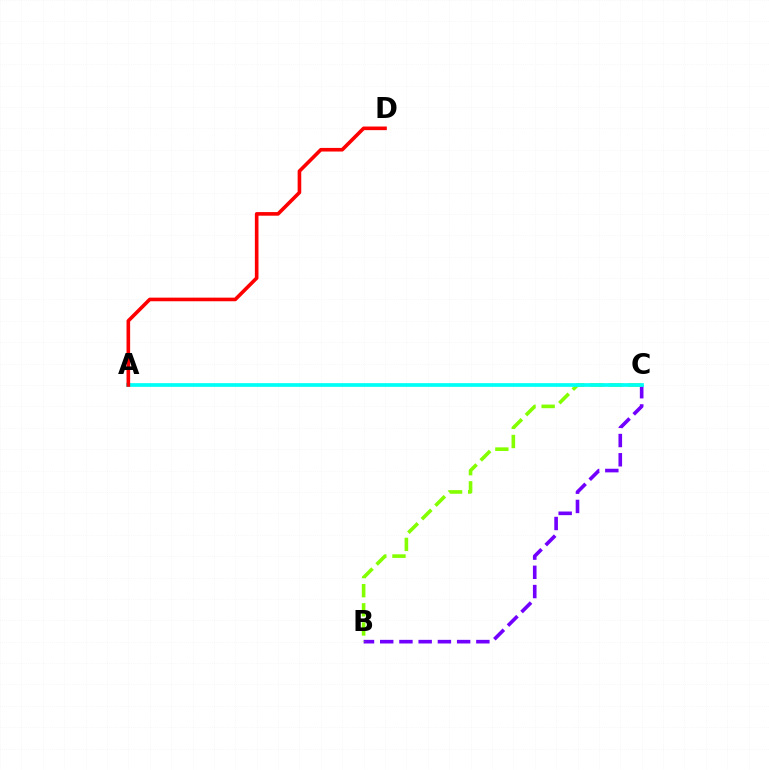{('B', 'C'): [{'color': '#7200ff', 'line_style': 'dashed', 'thickness': 2.61}, {'color': '#84ff00', 'line_style': 'dashed', 'thickness': 2.6}], ('A', 'C'): [{'color': '#00fff6', 'line_style': 'solid', 'thickness': 2.67}], ('A', 'D'): [{'color': '#ff0000', 'line_style': 'solid', 'thickness': 2.6}]}